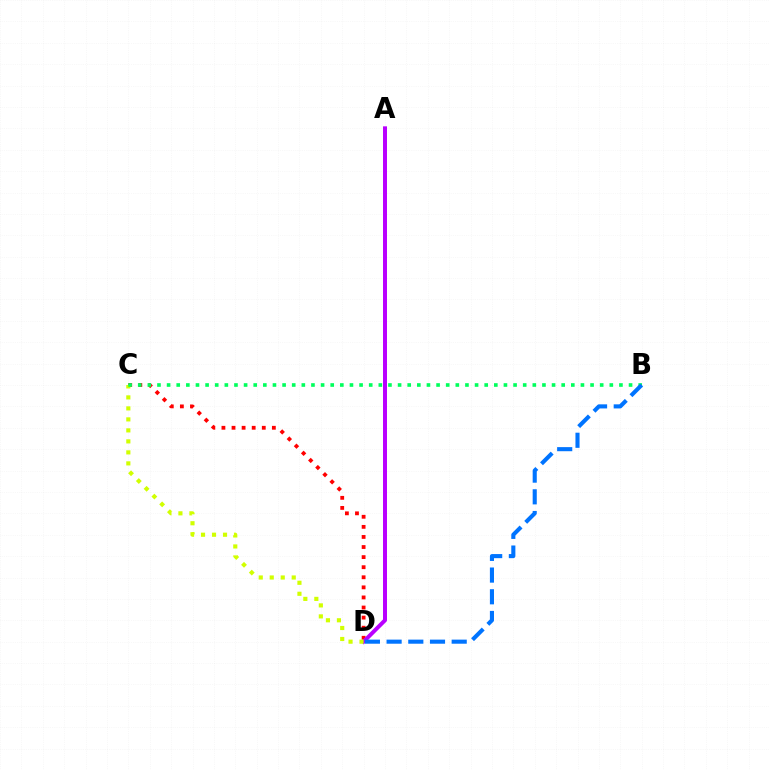{('C', 'D'): [{'color': '#ff0000', 'line_style': 'dotted', 'thickness': 2.74}, {'color': '#d1ff00', 'line_style': 'dotted', 'thickness': 2.99}], ('A', 'D'): [{'color': '#b900ff', 'line_style': 'solid', 'thickness': 2.87}], ('B', 'C'): [{'color': '#00ff5c', 'line_style': 'dotted', 'thickness': 2.61}], ('B', 'D'): [{'color': '#0074ff', 'line_style': 'dashed', 'thickness': 2.95}]}